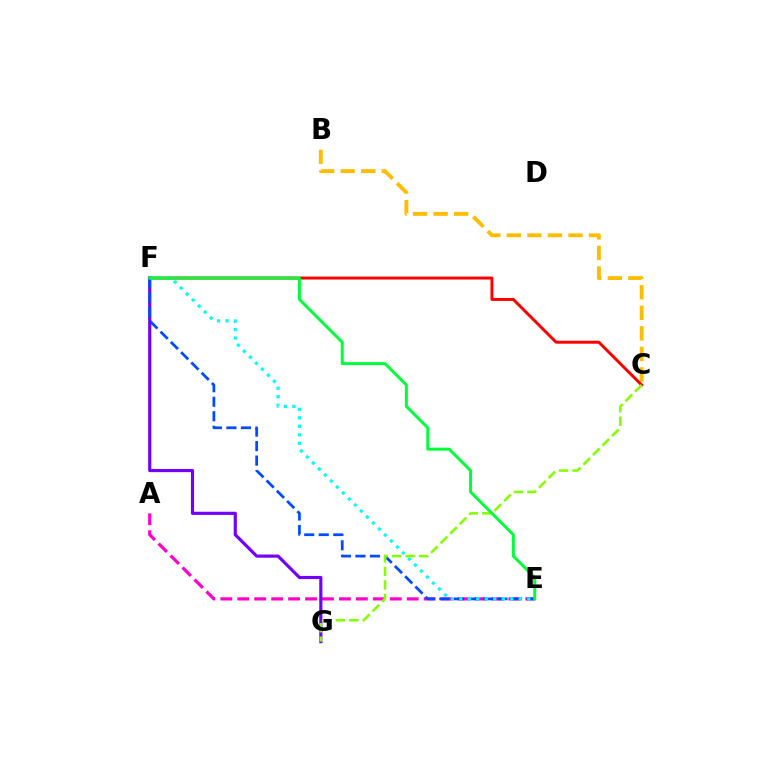{('B', 'C'): [{'color': '#ffbd00', 'line_style': 'dashed', 'thickness': 2.79}], ('C', 'F'): [{'color': '#ff0000', 'line_style': 'solid', 'thickness': 2.14}], ('A', 'E'): [{'color': '#ff00cf', 'line_style': 'dashed', 'thickness': 2.3}], ('F', 'G'): [{'color': '#7200ff', 'line_style': 'solid', 'thickness': 2.27}], ('E', 'F'): [{'color': '#004bff', 'line_style': 'dashed', 'thickness': 1.97}, {'color': '#00fff6', 'line_style': 'dotted', 'thickness': 2.31}, {'color': '#00ff39', 'line_style': 'solid', 'thickness': 2.14}], ('C', 'G'): [{'color': '#84ff00', 'line_style': 'dashed', 'thickness': 1.83}]}